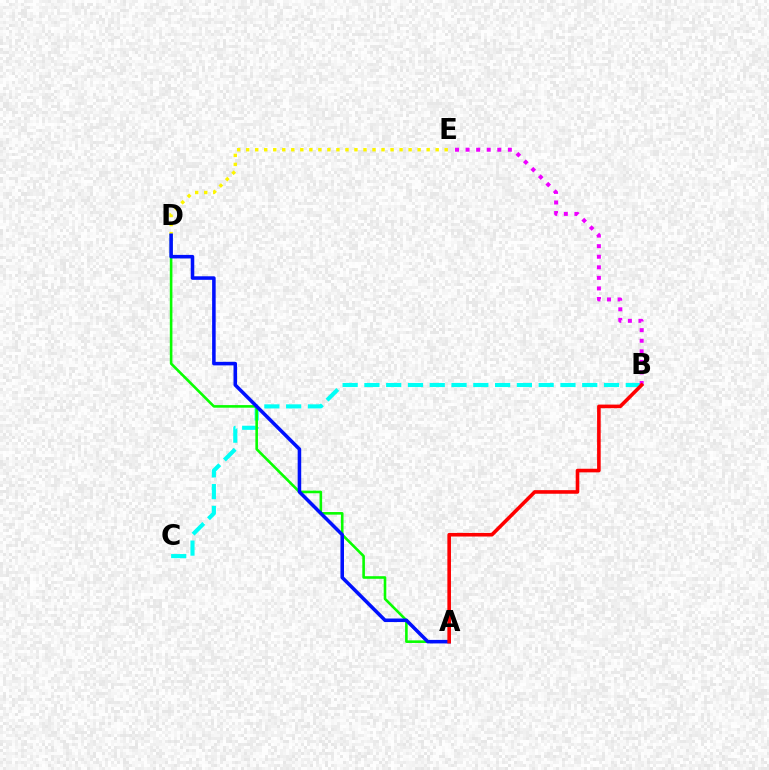{('B', 'C'): [{'color': '#00fff6', 'line_style': 'dashed', 'thickness': 2.96}], ('D', 'E'): [{'color': '#fcf500', 'line_style': 'dotted', 'thickness': 2.45}], ('B', 'E'): [{'color': '#ee00ff', 'line_style': 'dotted', 'thickness': 2.87}], ('A', 'D'): [{'color': '#08ff00', 'line_style': 'solid', 'thickness': 1.87}, {'color': '#0010ff', 'line_style': 'solid', 'thickness': 2.55}], ('A', 'B'): [{'color': '#ff0000', 'line_style': 'solid', 'thickness': 2.59}]}